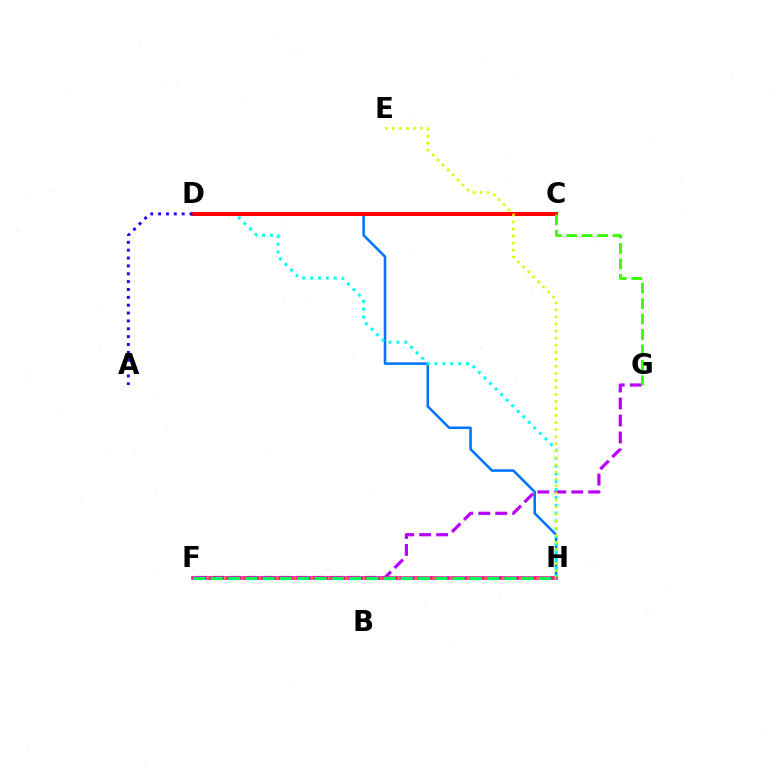{('D', 'H'): [{'color': '#0074ff', 'line_style': 'solid', 'thickness': 1.84}, {'color': '#00fff6', 'line_style': 'dotted', 'thickness': 2.13}], ('F', 'G'): [{'color': '#b900ff', 'line_style': 'dashed', 'thickness': 2.31}], ('C', 'D'): [{'color': '#ff0000', 'line_style': 'solid', 'thickness': 2.9}], ('F', 'H'): [{'color': '#ff00ac', 'line_style': 'solid', 'thickness': 2.58}, {'color': '#ff9400', 'line_style': 'dotted', 'thickness': 1.57}, {'color': '#00ff5c', 'line_style': 'dashed', 'thickness': 2.35}], ('E', 'H'): [{'color': '#d1ff00', 'line_style': 'dotted', 'thickness': 1.91}], ('A', 'D'): [{'color': '#2500ff', 'line_style': 'dotted', 'thickness': 2.14}], ('C', 'G'): [{'color': '#3dff00', 'line_style': 'dashed', 'thickness': 2.1}]}